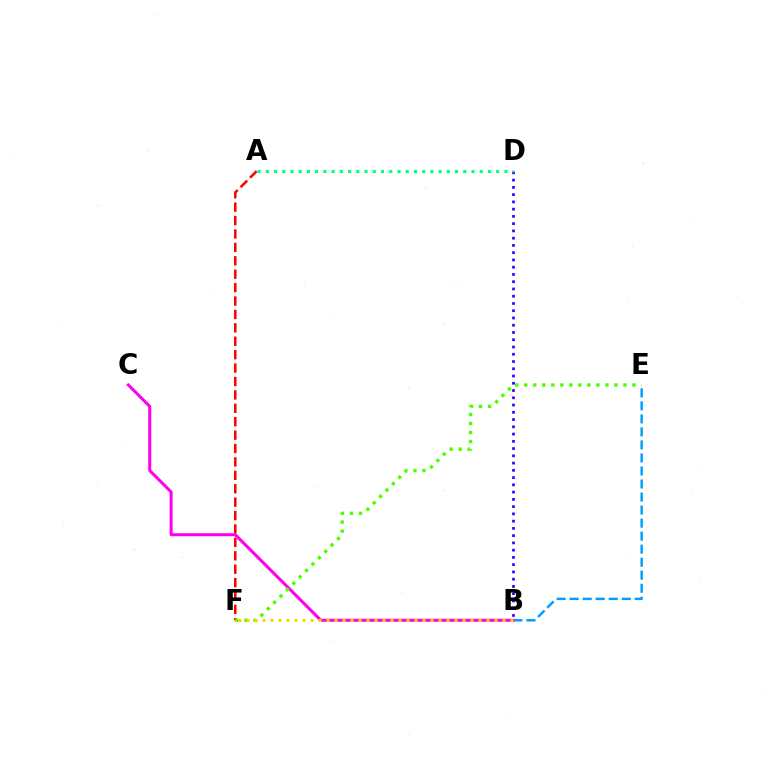{('B', 'E'): [{'color': '#009eff', 'line_style': 'dashed', 'thickness': 1.77}], ('B', 'D'): [{'color': '#3700ff', 'line_style': 'dotted', 'thickness': 1.97}], ('A', 'F'): [{'color': '#ff0000', 'line_style': 'dashed', 'thickness': 1.82}], ('B', 'C'): [{'color': '#ff00ed', 'line_style': 'solid', 'thickness': 2.18}], ('A', 'D'): [{'color': '#00ff86', 'line_style': 'dotted', 'thickness': 2.24}], ('E', 'F'): [{'color': '#4fff00', 'line_style': 'dotted', 'thickness': 2.45}], ('B', 'F'): [{'color': '#ffd500', 'line_style': 'dotted', 'thickness': 2.17}]}